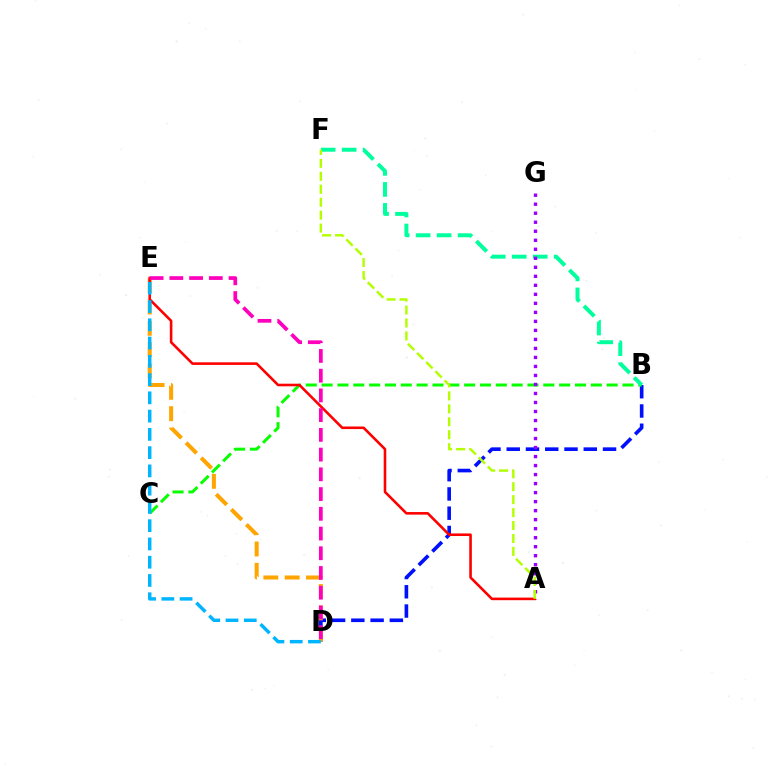{('B', 'D'): [{'color': '#0010ff', 'line_style': 'dashed', 'thickness': 2.62}], ('B', 'C'): [{'color': '#08ff00', 'line_style': 'dashed', 'thickness': 2.15}], ('B', 'F'): [{'color': '#00ff9d', 'line_style': 'dashed', 'thickness': 2.85}], ('A', 'G'): [{'color': '#9b00ff', 'line_style': 'dotted', 'thickness': 2.45}], ('D', 'E'): [{'color': '#ffa500', 'line_style': 'dashed', 'thickness': 2.9}, {'color': '#00b5ff', 'line_style': 'dashed', 'thickness': 2.48}, {'color': '#ff00bd', 'line_style': 'dashed', 'thickness': 2.68}], ('A', 'E'): [{'color': '#ff0000', 'line_style': 'solid', 'thickness': 1.87}], ('A', 'F'): [{'color': '#b3ff00', 'line_style': 'dashed', 'thickness': 1.76}]}